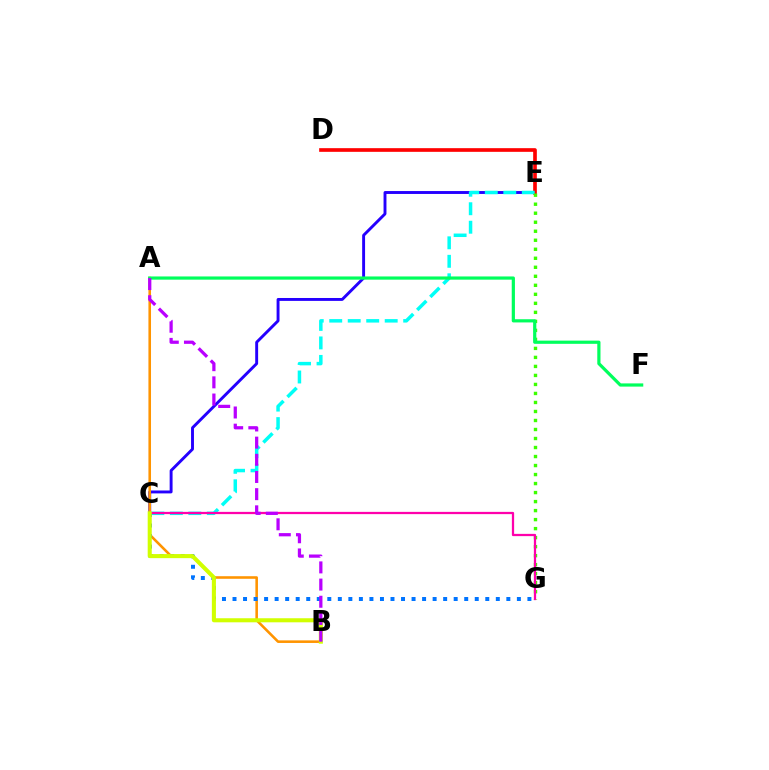{('C', 'E'): [{'color': '#2500ff', 'line_style': 'solid', 'thickness': 2.09}, {'color': '#00fff6', 'line_style': 'dashed', 'thickness': 2.51}], ('D', 'E'): [{'color': '#ff0000', 'line_style': 'solid', 'thickness': 2.64}], ('E', 'G'): [{'color': '#3dff00', 'line_style': 'dotted', 'thickness': 2.45}], ('A', 'B'): [{'color': '#ff9400', 'line_style': 'solid', 'thickness': 1.86}, {'color': '#b900ff', 'line_style': 'dashed', 'thickness': 2.33}], ('C', 'G'): [{'color': '#0074ff', 'line_style': 'dotted', 'thickness': 2.86}, {'color': '#ff00ac', 'line_style': 'solid', 'thickness': 1.62}], ('B', 'C'): [{'color': '#d1ff00', 'line_style': 'solid', 'thickness': 2.93}], ('A', 'F'): [{'color': '#00ff5c', 'line_style': 'solid', 'thickness': 2.3}]}